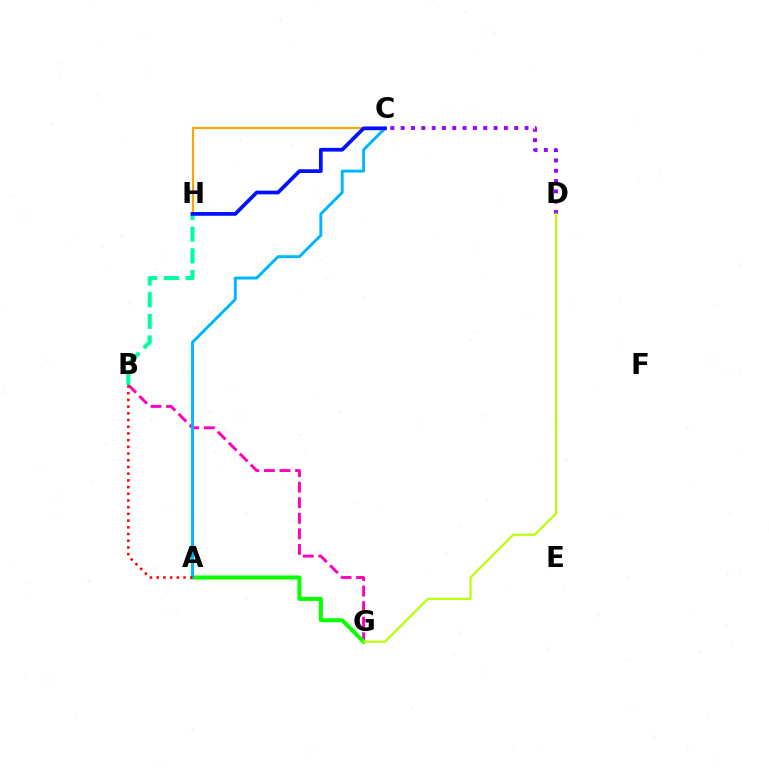{('C', 'D'): [{'color': '#9b00ff', 'line_style': 'dotted', 'thickness': 2.8}], ('B', 'G'): [{'color': '#ff00bd', 'line_style': 'dashed', 'thickness': 2.11}], ('A', 'G'): [{'color': '#08ff00', 'line_style': 'solid', 'thickness': 2.89}], ('C', 'H'): [{'color': '#ffa500', 'line_style': 'solid', 'thickness': 1.51}, {'color': '#0010ff', 'line_style': 'solid', 'thickness': 2.68}], ('A', 'C'): [{'color': '#00b5ff', 'line_style': 'solid', 'thickness': 2.09}], ('A', 'B'): [{'color': '#ff0000', 'line_style': 'dotted', 'thickness': 1.82}], ('B', 'H'): [{'color': '#00ff9d', 'line_style': 'dashed', 'thickness': 2.94}], ('D', 'G'): [{'color': '#b3ff00', 'line_style': 'solid', 'thickness': 1.52}]}